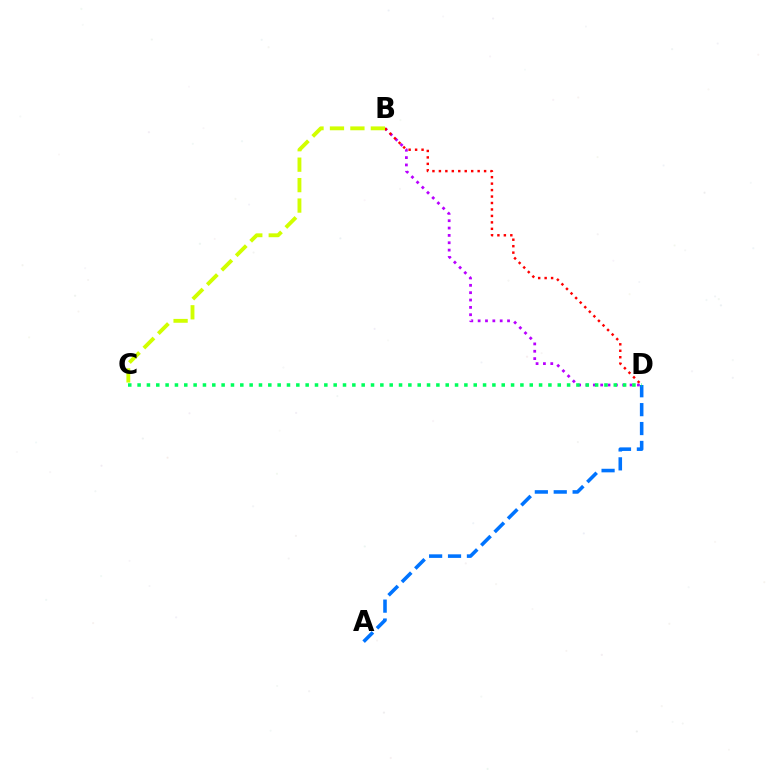{('B', 'D'): [{'color': '#b900ff', 'line_style': 'dotted', 'thickness': 2.0}, {'color': '#ff0000', 'line_style': 'dotted', 'thickness': 1.75}], ('A', 'D'): [{'color': '#0074ff', 'line_style': 'dashed', 'thickness': 2.57}], ('C', 'D'): [{'color': '#00ff5c', 'line_style': 'dotted', 'thickness': 2.54}], ('B', 'C'): [{'color': '#d1ff00', 'line_style': 'dashed', 'thickness': 2.78}]}